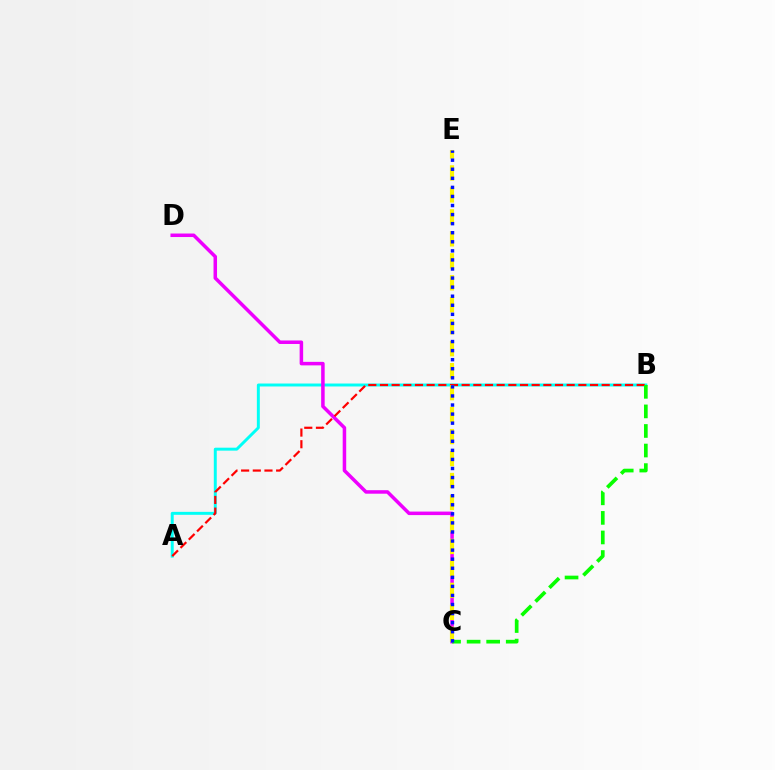{('A', 'B'): [{'color': '#00fff6', 'line_style': 'solid', 'thickness': 2.12}, {'color': '#ff0000', 'line_style': 'dashed', 'thickness': 1.59}], ('C', 'D'): [{'color': '#ee00ff', 'line_style': 'solid', 'thickness': 2.53}], ('B', 'C'): [{'color': '#08ff00', 'line_style': 'dashed', 'thickness': 2.66}], ('C', 'E'): [{'color': '#fcf500', 'line_style': 'dashed', 'thickness': 2.98}, {'color': '#0010ff', 'line_style': 'dotted', 'thickness': 2.46}]}